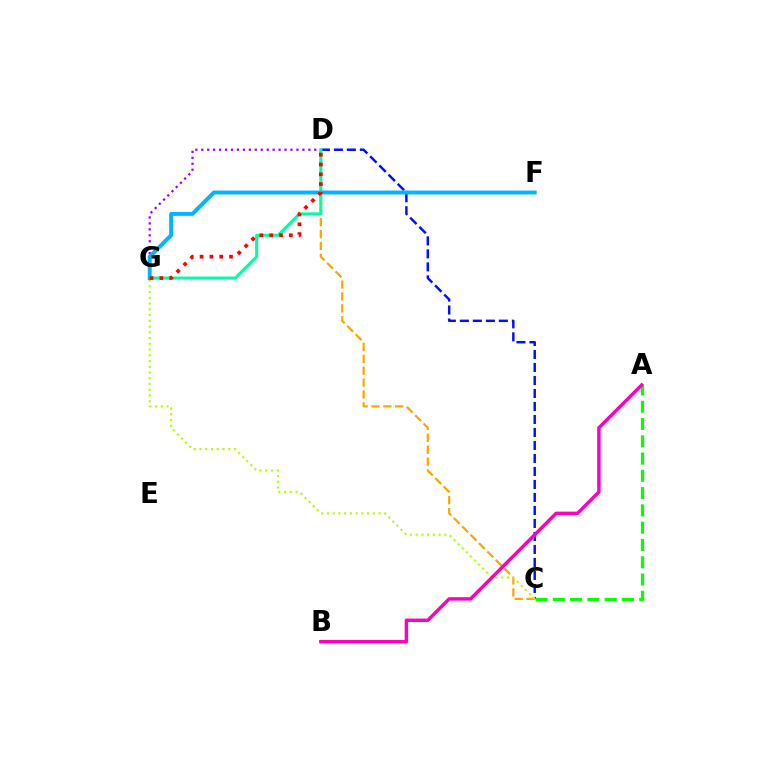{('C', 'D'): [{'color': '#0010ff', 'line_style': 'dashed', 'thickness': 1.77}, {'color': '#ffa500', 'line_style': 'dashed', 'thickness': 1.61}], ('D', 'G'): [{'color': '#9b00ff', 'line_style': 'dotted', 'thickness': 1.62}, {'color': '#00ff9d', 'line_style': 'solid', 'thickness': 2.18}, {'color': '#ff0000', 'line_style': 'dotted', 'thickness': 2.67}], ('C', 'G'): [{'color': '#b3ff00', 'line_style': 'dotted', 'thickness': 1.56}], ('A', 'C'): [{'color': '#08ff00', 'line_style': 'dashed', 'thickness': 2.35}], ('F', 'G'): [{'color': '#00b5ff', 'line_style': 'solid', 'thickness': 2.83}], ('A', 'B'): [{'color': '#ff00bd', 'line_style': 'solid', 'thickness': 2.46}]}